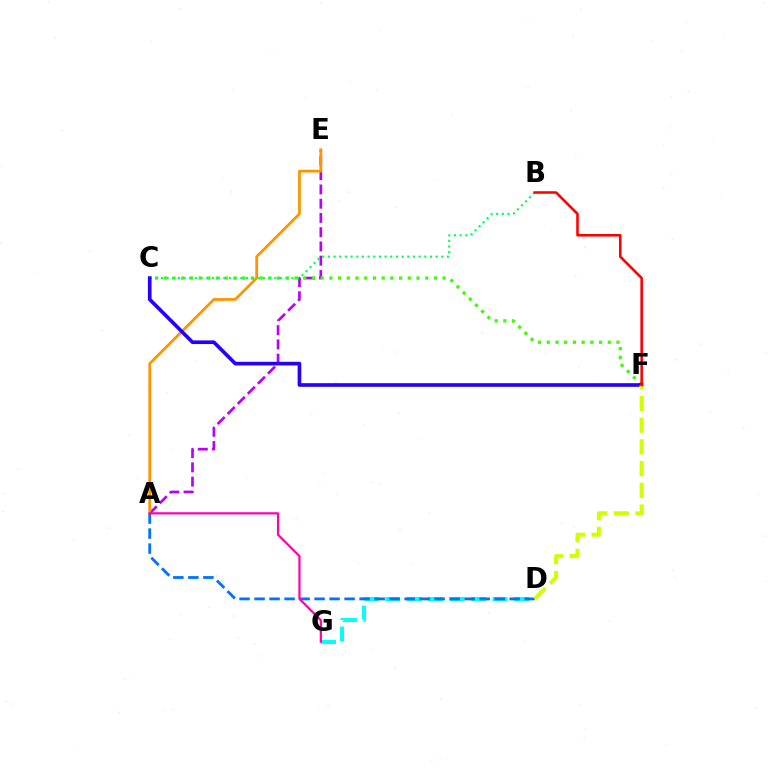{('A', 'E'): [{'color': '#b900ff', 'line_style': 'dashed', 'thickness': 1.94}, {'color': '#ff9400', 'line_style': 'solid', 'thickness': 1.98}], ('C', 'F'): [{'color': '#3dff00', 'line_style': 'dotted', 'thickness': 2.37}, {'color': '#2500ff', 'line_style': 'solid', 'thickness': 2.63}], ('D', 'G'): [{'color': '#00fff6', 'line_style': 'dashed', 'thickness': 2.91}], ('A', 'D'): [{'color': '#0074ff', 'line_style': 'dashed', 'thickness': 2.04}], ('B', 'C'): [{'color': '#00ff5c', 'line_style': 'dotted', 'thickness': 1.54}], ('D', 'F'): [{'color': '#d1ff00', 'line_style': 'dashed', 'thickness': 2.95}], ('A', 'G'): [{'color': '#ff00ac', 'line_style': 'solid', 'thickness': 1.59}], ('B', 'F'): [{'color': '#ff0000', 'line_style': 'solid', 'thickness': 1.85}]}